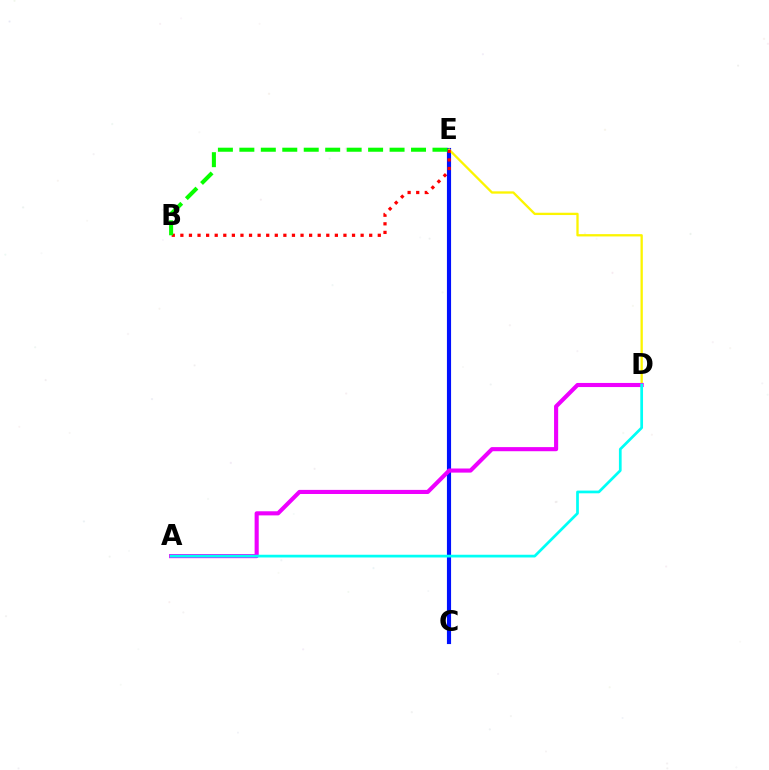{('C', 'E'): [{'color': '#0010ff', 'line_style': 'solid', 'thickness': 2.98}], ('D', 'E'): [{'color': '#fcf500', 'line_style': 'solid', 'thickness': 1.66}], ('A', 'D'): [{'color': '#ee00ff', 'line_style': 'solid', 'thickness': 2.96}, {'color': '#00fff6', 'line_style': 'solid', 'thickness': 1.96}], ('B', 'E'): [{'color': '#ff0000', 'line_style': 'dotted', 'thickness': 2.33}, {'color': '#08ff00', 'line_style': 'dashed', 'thickness': 2.92}]}